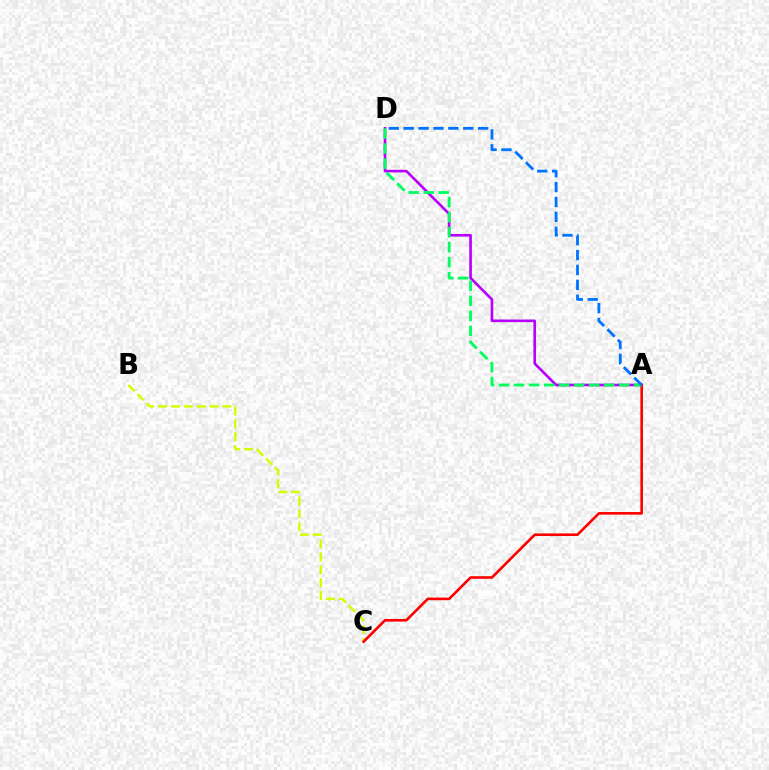{('B', 'C'): [{'color': '#d1ff00', 'line_style': 'dashed', 'thickness': 1.75}], ('A', 'D'): [{'color': '#b900ff', 'line_style': 'solid', 'thickness': 1.9}, {'color': '#00ff5c', 'line_style': 'dashed', 'thickness': 2.04}, {'color': '#0074ff', 'line_style': 'dashed', 'thickness': 2.02}], ('A', 'C'): [{'color': '#ff0000', 'line_style': 'solid', 'thickness': 1.89}]}